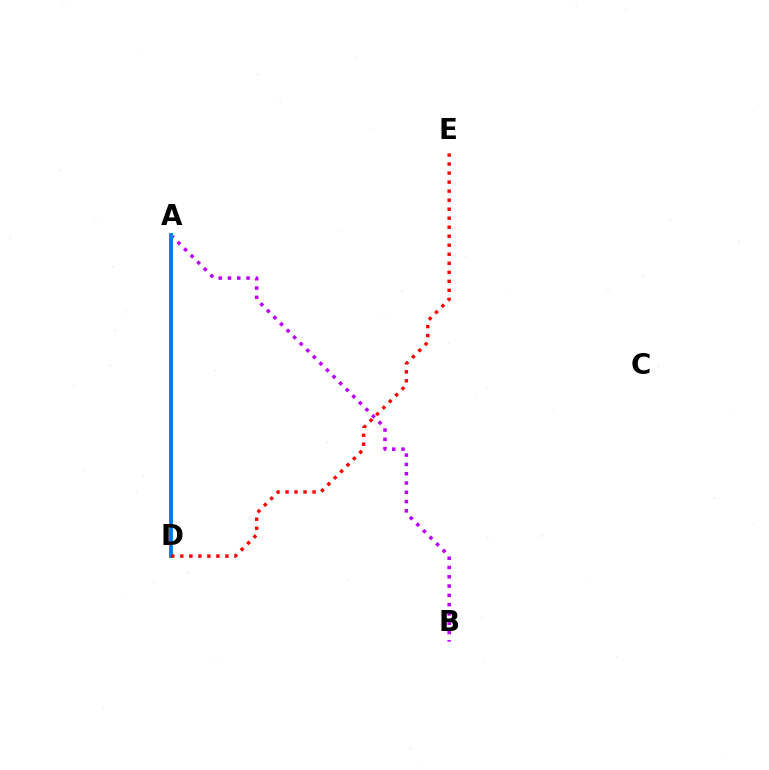{('A', 'D'): [{'color': '#d1ff00', 'line_style': 'solid', 'thickness': 1.56}, {'color': '#00ff5c', 'line_style': 'solid', 'thickness': 2.88}, {'color': '#0074ff', 'line_style': 'solid', 'thickness': 2.62}], ('A', 'B'): [{'color': '#b900ff', 'line_style': 'dotted', 'thickness': 2.52}], ('D', 'E'): [{'color': '#ff0000', 'line_style': 'dotted', 'thickness': 2.45}]}